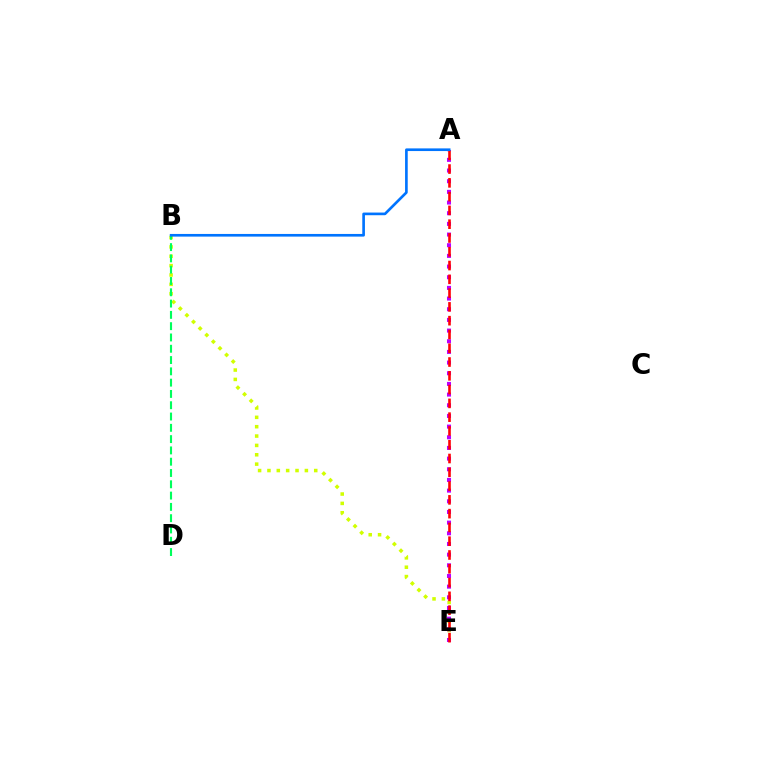{('B', 'E'): [{'color': '#d1ff00', 'line_style': 'dotted', 'thickness': 2.54}], ('A', 'E'): [{'color': '#b900ff', 'line_style': 'dotted', 'thickness': 2.9}, {'color': '#ff0000', 'line_style': 'dashed', 'thickness': 1.87}], ('B', 'D'): [{'color': '#00ff5c', 'line_style': 'dashed', 'thickness': 1.53}], ('A', 'B'): [{'color': '#0074ff', 'line_style': 'solid', 'thickness': 1.91}]}